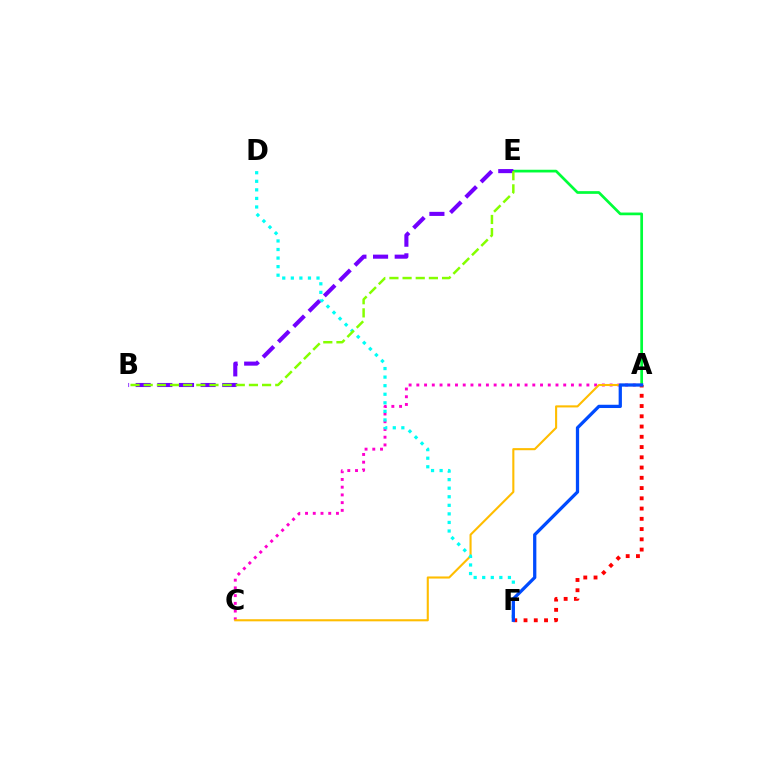{('A', 'E'): [{'color': '#00ff39', 'line_style': 'solid', 'thickness': 1.95}], ('A', 'C'): [{'color': '#ff00cf', 'line_style': 'dotted', 'thickness': 2.1}, {'color': '#ffbd00', 'line_style': 'solid', 'thickness': 1.51}], ('A', 'F'): [{'color': '#ff0000', 'line_style': 'dotted', 'thickness': 2.79}, {'color': '#004bff', 'line_style': 'solid', 'thickness': 2.35}], ('D', 'F'): [{'color': '#00fff6', 'line_style': 'dotted', 'thickness': 2.33}], ('B', 'E'): [{'color': '#7200ff', 'line_style': 'dashed', 'thickness': 2.94}, {'color': '#84ff00', 'line_style': 'dashed', 'thickness': 1.79}]}